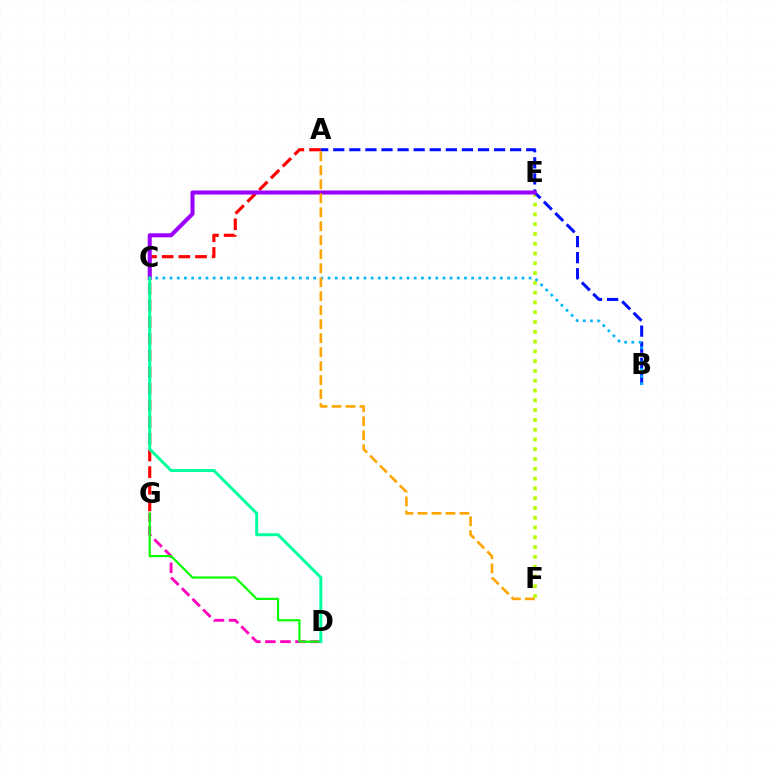{('E', 'F'): [{'color': '#b3ff00', 'line_style': 'dotted', 'thickness': 2.66}], ('D', 'G'): [{'color': '#ff00bd', 'line_style': 'dashed', 'thickness': 2.05}, {'color': '#08ff00', 'line_style': 'solid', 'thickness': 1.57}], ('A', 'G'): [{'color': '#ff0000', 'line_style': 'dashed', 'thickness': 2.26}], ('A', 'B'): [{'color': '#0010ff', 'line_style': 'dashed', 'thickness': 2.18}], ('C', 'E'): [{'color': '#9b00ff', 'line_style': 'solid', 'thickness': 2.91}], ('B', 'C'): [{'color': '#00b5ff', 'line_style': 'dotted', 'thickness': 1.95}], ('C', 'D'): [{'color': '#00ff9d', 'line_style': 'solid', 'thickness': 2.15}], ('A', 'F'): [{'color': '#ffa500', 'line_style': 'dashed', 'thickness': 1.9}]}